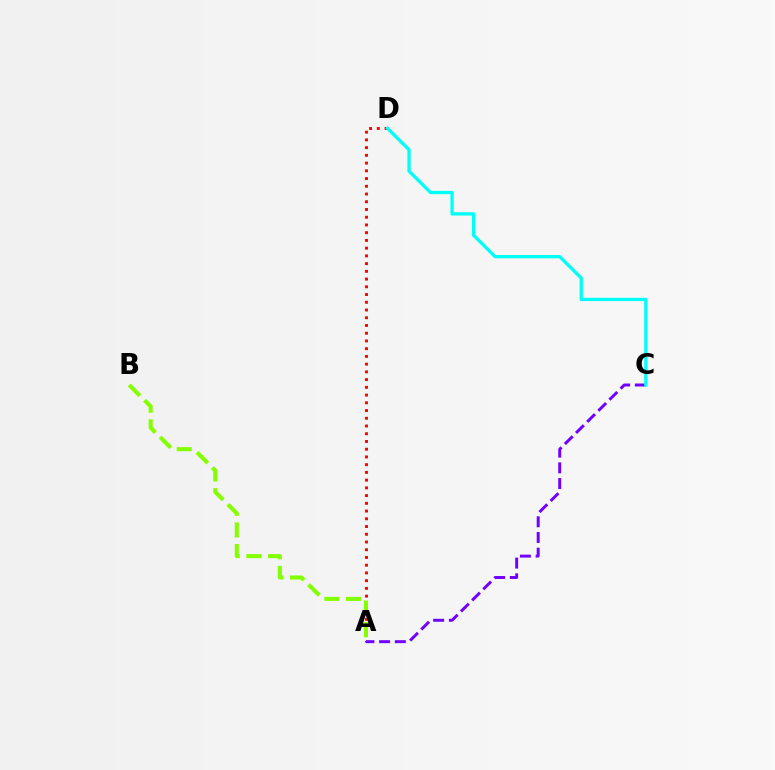{('A', 'D'): [{'color': '#ff0000', 'line_style': 'dotted', 'thickness': 2.1}], ('A', 'B'): [{'color': '#84ff00', 'line_style': 'dashed', 'thickness': 2.94}], ('A', 'C'): [{'color': '#7200ff', 'line_style': 'dashed', 'thickness': 2.14}], ('C', 'D'): [{'color': '#00fff6', 'line_style': 'solid', 'thickness': 2.37}]}